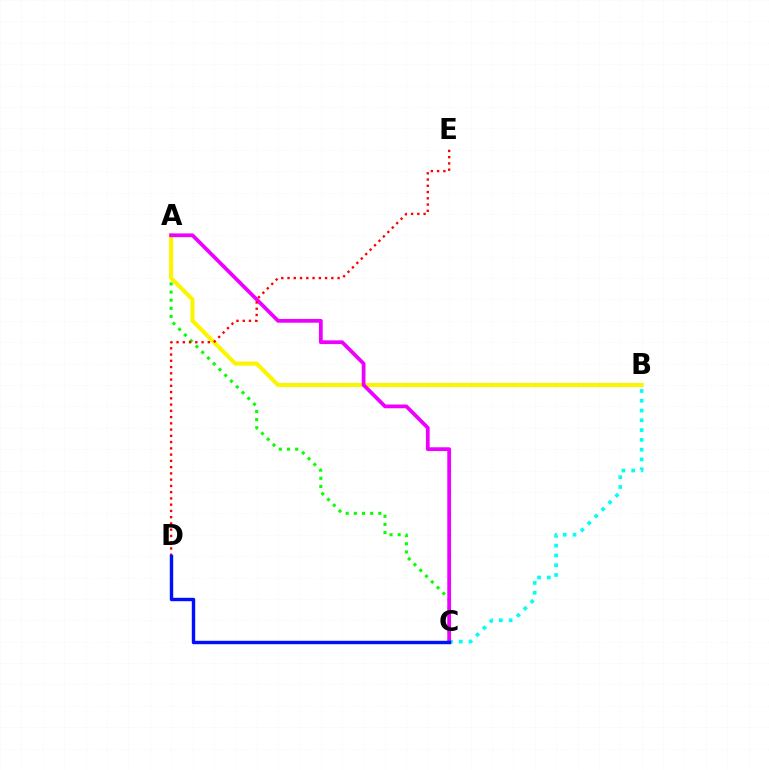{('B', 'C'): [{'color': '#00fff6', 'line_style': 'dotted', 'thickness': 2.66}], ('A', 'C'): [{'color': '#08ff00', 'line_style': 'dotted', 'thickness': 2.21}, {'color': '#ee00ff', 'line_style': 'solid', 'thickness': 2.71}], ('A', 'B'): [{'color': '#fcf500', 'line_style': 'solid', 'thickness': 2.93}], ('D', 'E'): [{'color': '#ff0000', 'line_style': 'dotted', 'thickness': 1.7}], ('C', 'D'): [{'color': '#0010ff', 'line_style': 'solid', 'thickness': 2.46}]}